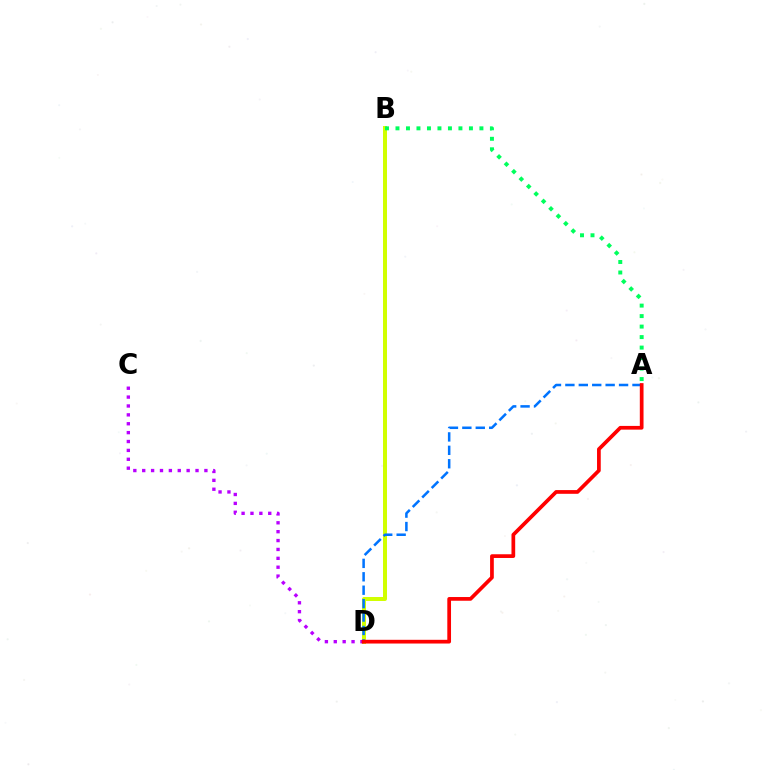{('B', 'D'): [{'color': '#d1ff00', 'line_style': 'solid', 'thickness': 2.87}], ('C', 'D'): [{'color': '#b900ff', 'line_style': 'dotted', 'thickness': 2.41}], ('A', 'B'): [{'color': '#00ff5c', 'line_style': 'dotted', 'thickness': 2.85}], ('A', 'D'): [{'color': '#0074ff', 'line_style': 'dashed', 'thickness': 1.82}, {'color': '#ff0000', 'line_style': 'solid', 'thickness': 2.68}]}